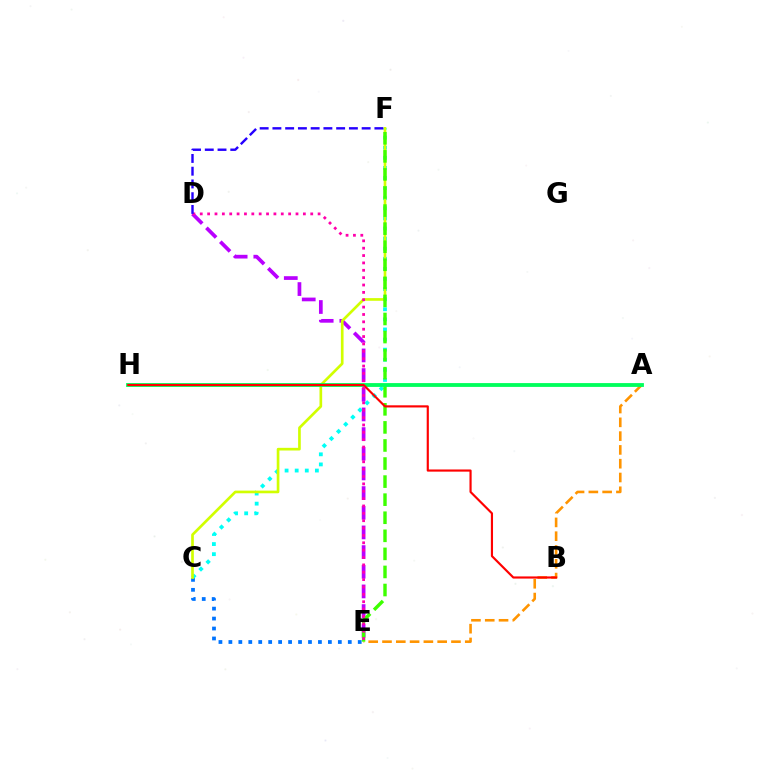{('A', 'E'): [{'color': '#ff9400', 'line_style': 'dashed', 'thickness': 1.87}], ('C', 'E'): [{'color': '#0074ff', 'line_style': 'dotted', 'thickness': 2.7}], ('D', 'E'): [{'color': '#b900ff', 'line_style': 'dashed', 'thickness': 2.67}, {'color': '#ff00ac', 'line_style': 'dotted', 'thickness': 2.0}], ('C', 'F'): [{'color': '#00fff6', 'line_style': 'dotted', 'thickness': 2.74}, {'color': '#d1ff00', 'line_style': 'solid', 'thickness': 1.92}], ('E', 'F'): [{'color': '#3dff00', 'line_style': 'dashed', 'thickness': 2.45}], ('A', 'H'): [{'color': '#00ff5c', 'line_style': 'solid', 'thickness': 2.75}], ('B', 'H'): [{'color': '#ff0000', 'line_style': 'solid', 'thickness': 1.55}], ('D', 'F'): [{'color': '#2500ff', 'line_style': 'dashed', 'thickness': 1.73}]}